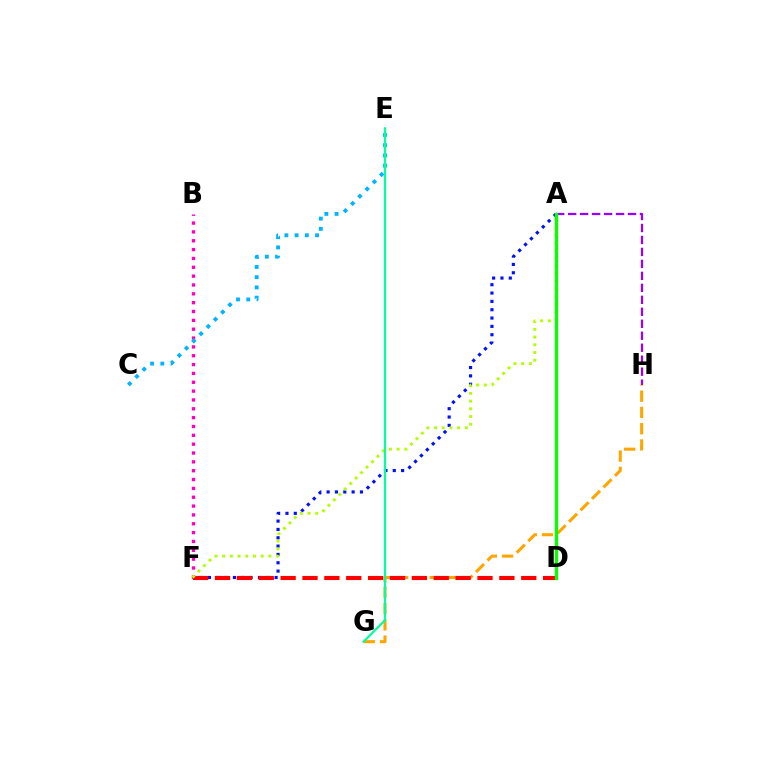{('A', 'F'): [{'color': '#0010ff', 'line_style': 'dotted', 'thickness': 2.26}, {'color': '#b3ff00', 'line_style': 'dotted', 'thickness': 2.09}], ('G', 'H'): [{'color': '#ffa500', 'line_style': 'dashed', 'thickness': 2.21}], ('B', 'F'): [{'color': '#ff00bd', 'line_style': 'dotted', 'thickness': 2.4}], ('D', 'F'): [{'color': '#ff0000', 'line_style': 'dashed', 'thickness': 2.97}], ('A', 'H'): [{'color': '#9b00ff', 'line_style': 'dashed', 'thickness': 1.63}], ('C', 'E'): [{'color': '#00b5ff', 'line_style': 'dotted', 'thickness': 2.78}], ('A', 'D'): [{'color': '#08ff00', 'line_style': 'solid', 'thickness': 2.41}], ('E', 'G'): [{'color': '#00ff9d', 'line_style': 'solid', 'thickness': 1.58}]}